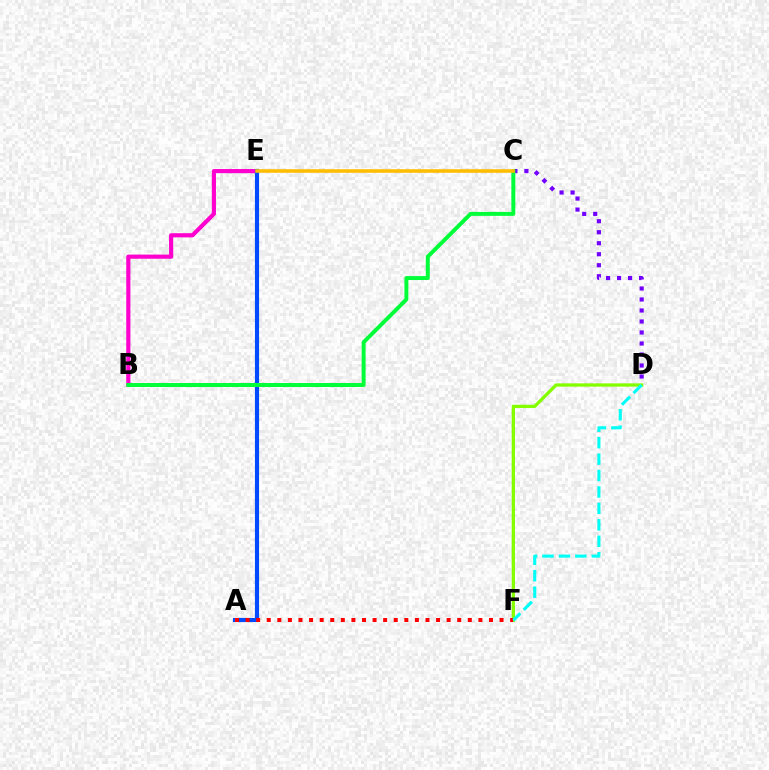{('C', 'D'): [{'color': '#7200ff', 'line_style': 'dotted', 'thickness': 2.99}], ('B', 'E'): [{'color': '#ff00cf', 'line_style': 'solid', 'thickness': 2.99}], ('A', 'E'): [{'color': '#004bff', 'line_style': 'solid', 'thickness': 2.98}], ('B', 'C'): [{'color': '#00ff39', 'line_style': 'solid', 'thickness': 2.85}], ('D', 'F'): [{'color': '#84ff00', 'line_style': 'solid', 'thickness': 2.35}, {'color': '#00fff6', 'line_style': 'dashed', 'thickness': 2.23}], ('A', 'F'): [{'color': '#ff0000', 'line_style': 'dotted', 'thickness': 2.88}], ('C', 'E'): [{'color': '#ffbd00', 'line_style': 'solid', 'thickness': 2.56}]}